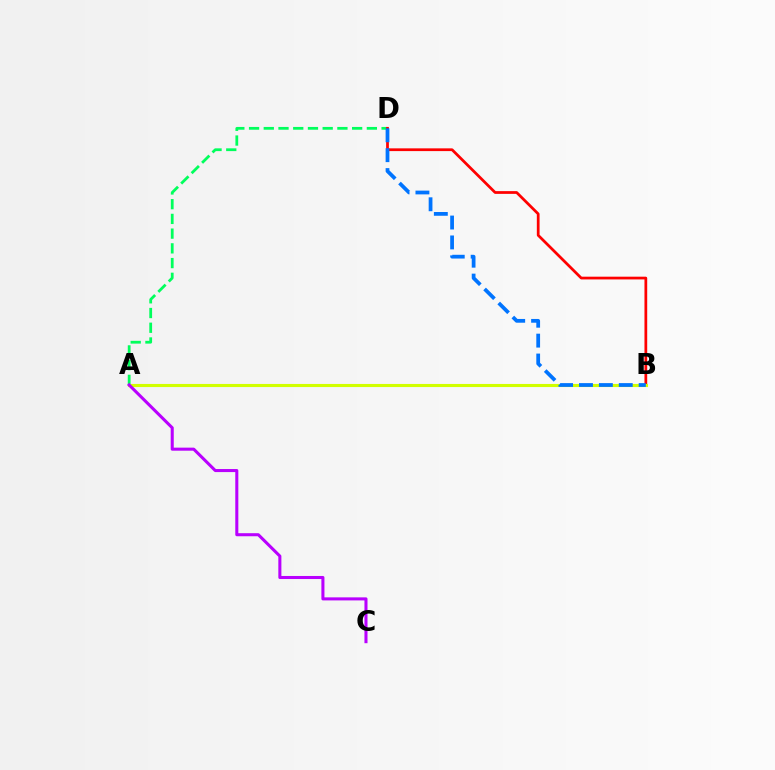{('A', 'D'): [{'color': '#00ff5c', 'line_style': 'dashed', 'thickness': 2.0}], ('B', 'D'): [{'color': '#ff0000', 'line_style': 'solid', 'thickness': 1.97}, {'color': '#0074ff', 'line_style': 'dashed', 'thickness': 2.7}], ('A', 'B'): [{'color': '#d1ff00', 'line_style': 'solid', 'thickness': 2.23}], ('A', 'C'): [{'color': '#b900ff', 'line_style': 'solid', 'thickness': 2.2}]}